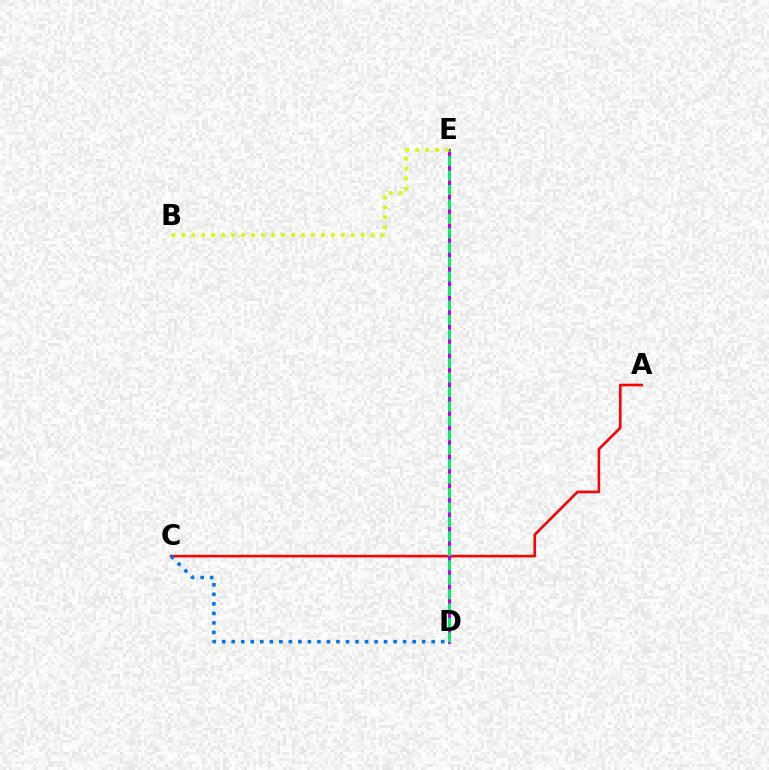{('A', 'C'): [{'color': '#ff0000', 'line_style': 'solid', 'thickness': 1.89}], ('D', 'E'): [{'color': '#b900ff', 'line_style': 'solid', 'thickness': 2.18}, {'color': '#00ff5c', 'line_style': 'dashed', 'thickness': 1.96}], ('B', 'E'): [{'color': '#d1ff00', 'line_style': 'dotted', 'thickness': 2.71}], ('C', 'D'): [{'color': '#0074ff', 'line_style': 'dotted', 'thickness': 2.59}]}